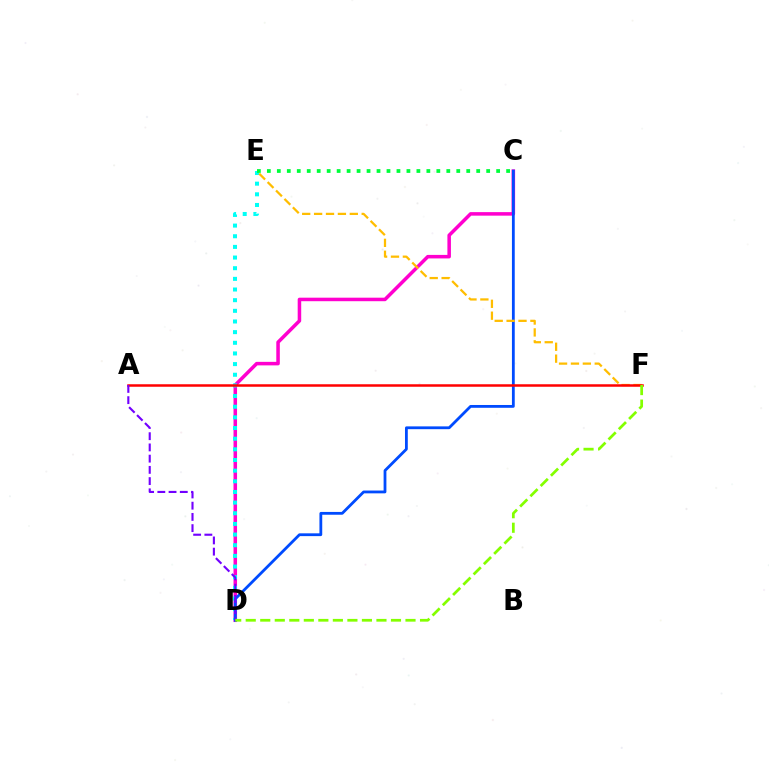{('C', 'D'): [{'color': '#ff00cf', 'line_style': 'solid', 'thickness': 2.54}, {'color': '#004bff', 'line_style': 'solid', 'thickness': 2.02}], ('D', 'E'): [{'color': '#00fff6', 'line_style': 'dotted', 'thickness': 2.89}], ('E', 'F'): [{'color': '#ffbd00', 'line_style': 'dashed', 'thickness': 1.62}], ('A', 'F'): [{'color': '#ff0000', 'line_style': 'solid', 'thickness': 1.8}], ('A', 'D'): [{'color': '#7200ff', 'line_style': 'dashed', 'thickness': 1.53}], ('C', 'E'): [{'color': '#00ff39', 'line_style': 'dotted', 'thickness': 2.71}], ('D', 'F'): [{'color': '#84ff00', 'line_style': 'dashed', 'thickness': 1.97}]}